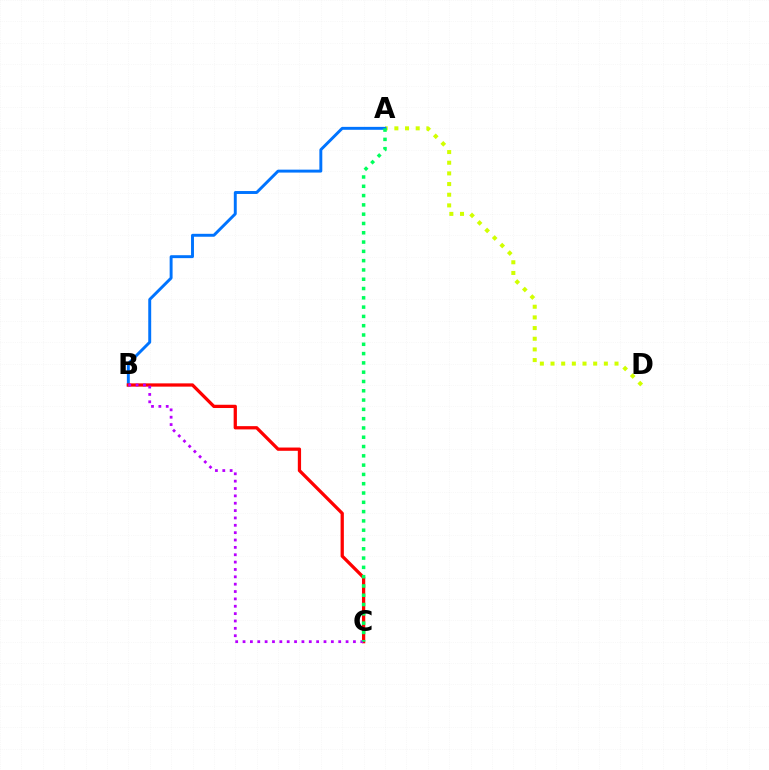{('A', 'D'): [{'color': '#d1ff00', 'line_style': 'dotted', 'thickness': 2.9}], ('A', 'B'): [{'color': '#0074ff', 'line_style': 'solid', 'thickness': 2.11}], ('B', 'C'): [{'color': '#ff0000', 'line_style': 'solid', 'thickness': 2.35}, {'color': '#b900ff', 'line_style': 'dotted', 'thickness': 2.0}], ('A', 'C'): [{'color': '#00ff5c', 'line_style': 'dotted', 'thickness': 2.53}]}